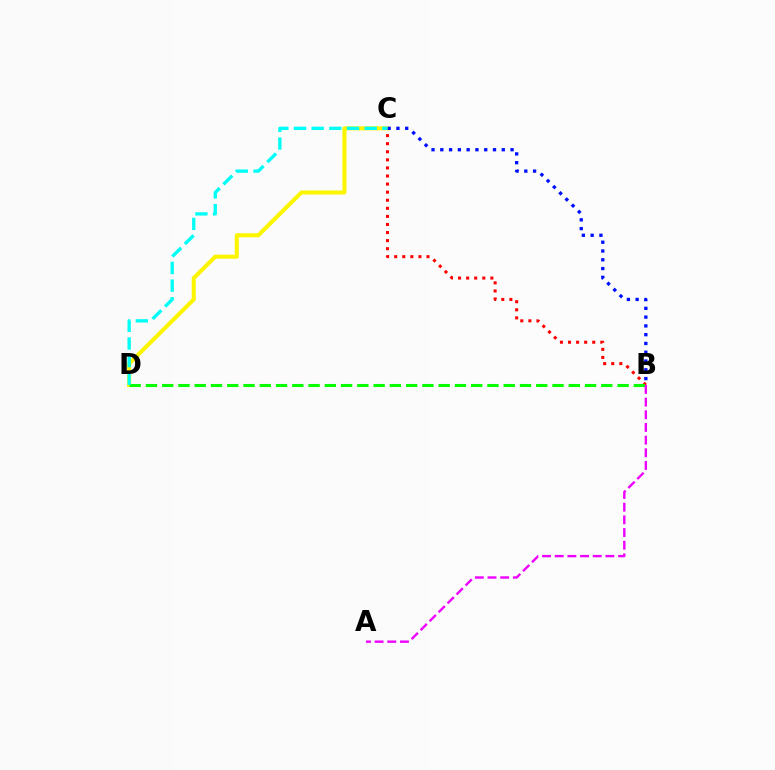{('B', 'C'): [{'color': '#ff0000', 'line_style': 'dotted', 'thickness': 2.19}, {'color': '#0010ff', 'line_style': 'dotted', 'thickness': 2.39}], ('C', 'D'): [{'color': '#fcf500', 'line_style': 'solid', 'thickness': 2.92}, {'color': '#00fff6', 'line_style': 'dashed', 'thickness': 2.4}], ('B', 'D'): [{'color': '#08ff00', 'line_style': 'dashed', 'thickness': 2.21}], ('A', 'B'): [{'color': '#ee00ff', 'line_style': 'dashed', 'thickness': 1.72}]}